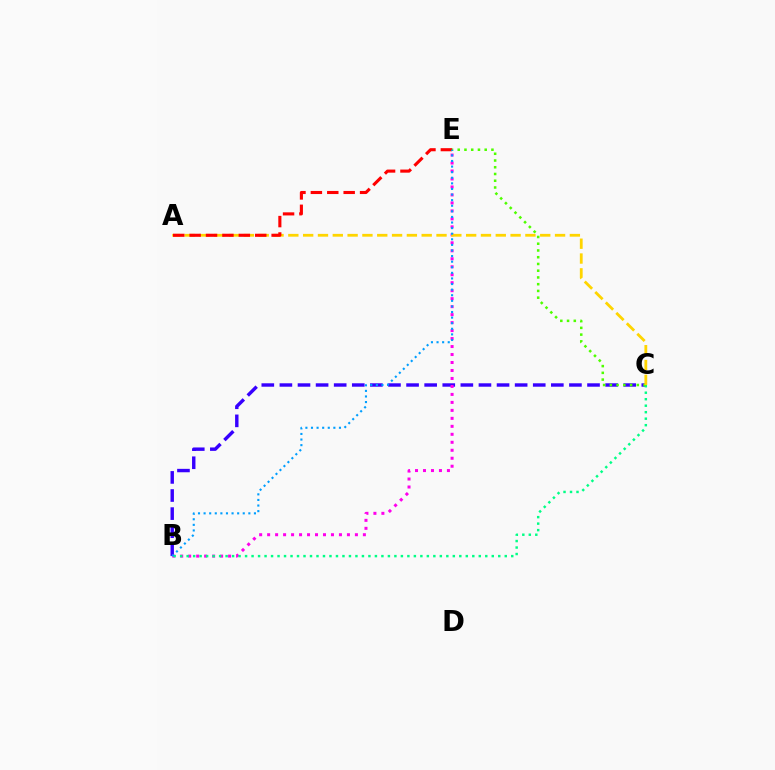{('B', 'C'): [{'color': '#3700ff', 'line_style': 'dashed', 'thickness': 2.46}, {'color': '#00ff86', 'line_style': 'dotted', 'thickness': 1.76}], ('B', 'E'): [{'color': '#ff00ed', 'line_style': 'dotted', 'thickness': 2.17}, {'color': '#009eff', 'line_style': 'dotted', 'thickness': 1.52}], ('C', 'E'): [{'color': '#4fff00', 'line_style': 'dotted', 'thickness': 1.83}], ('A', 'C'): [{'color': '#ffd500', 'line_style': 'dashed', 'thickness': 2.01}], ('A', 'E'): [{'color': '#ff0000', 'line_style': 'dashed', 'thickness': 2.23}]}